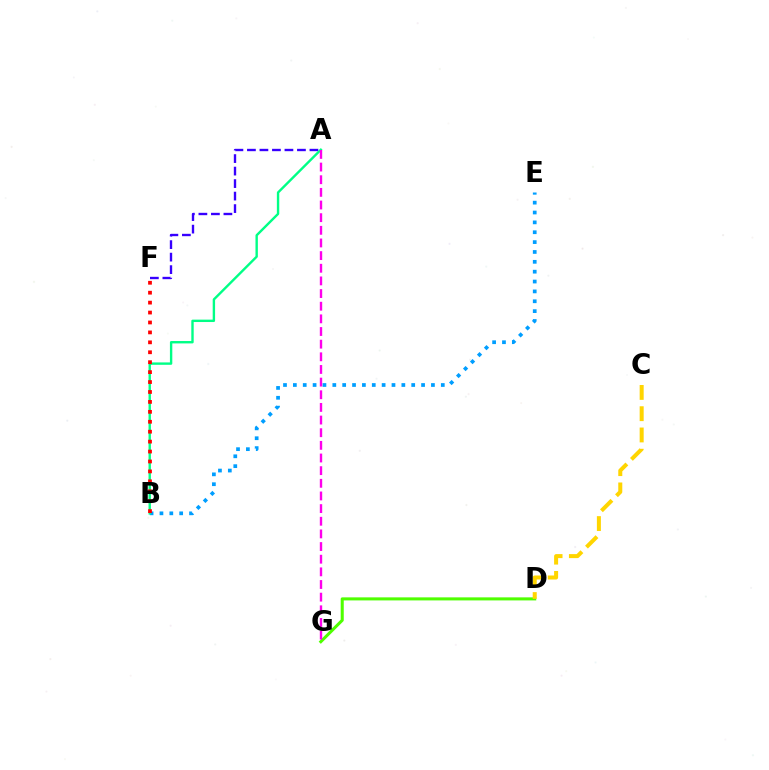{('D', 'G'): [{'color': '#4fff00', 'line_style': 'solid', 'thickness': 2.2}], ('A', 'F'): [{'color': '#3700ff', 'line_style': 'dashed', 'thickness': 1.7}], ('B', 'E'): [{'color': '#009eff', 'line_style': 'dotted', 'thickness': 2.68}], ('A', 'B'): [{'color': '#00ff86', 'line_style': 'solid', 'thickness': 1.72}], ('B', 'F'): [{'color': '#ff0000', 'line_style': 'dotted', 'thickness': 2.7}], ('C', 'D'): [{'color': '#ffd500', 'line_style': 'dashed', 'thickness': 2.89}], ('A', 'G'): [{'color': '#ff00ed', 'line_style': 'dashed', 'thickness': 1.72}]}